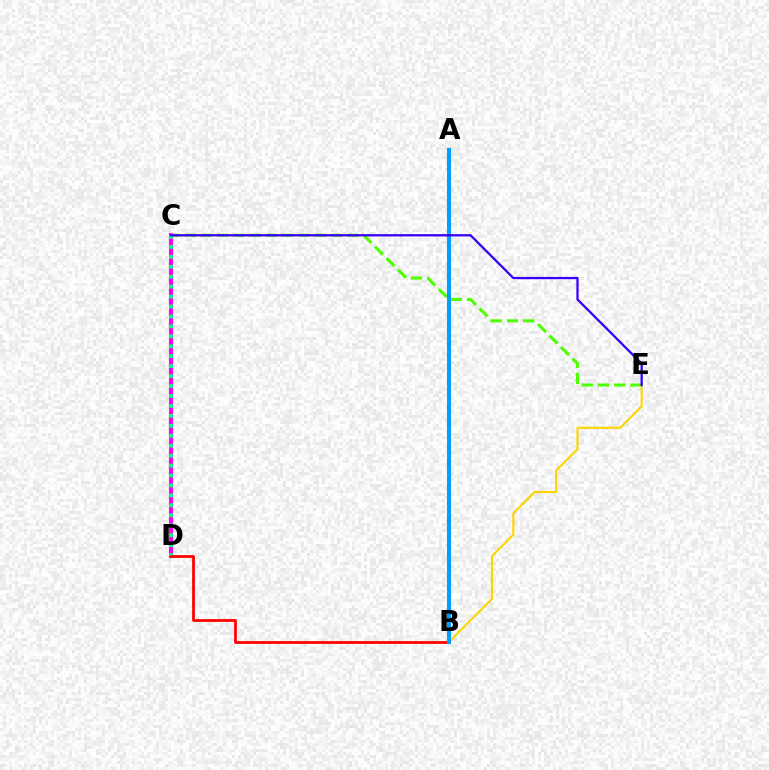{('C', 'D'): [{'color': '#ff00ed', 'line_style': 'solid', 'thickness': 2.95}, {'color': '#00ff86', 'line_style': 'dotted', 'thickness': 2.7}], ('B', 'E'): [{'color': '#ffd500', 'line_style': 'solid', 'thickness': 1.53}], ('B', 'D'): [{'color': '#ff0000', 'line_style': 'solid', 'thickness': 1.98}], ('C', 'E'): [{'color': '#4fff00', 'line_style': 'dashed', 'thickness': 2.21}, {'color': '#3700ff', 'line_style': 'solid', 'thickness': 1.64}], ('A', 'B'): [{'color': '#009eff', 'line_style': 'solid', 'thickness': 2.93}]}